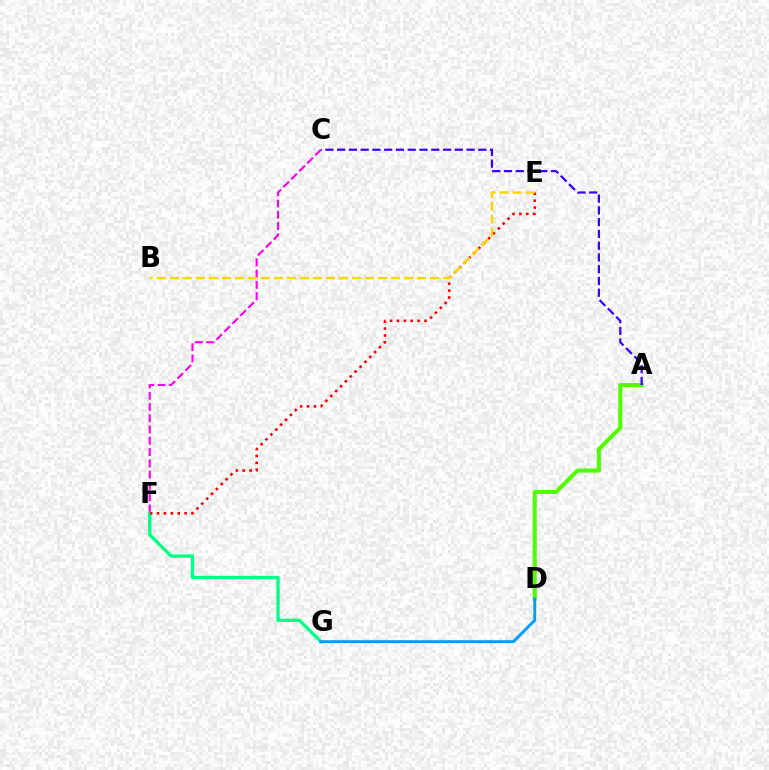{('C', 'F'): [{'color': '#ff00ed', 'line_style': 'dashed', 'thickness': 1.53}], ('F', 'G'): [{'color': '#00ff86', 'line_style': 'solid', 'thickness': 2.37}], ('E', 'F'): [{'color': '#ff0000', 'line_style': 'dotted', 'thickness': 1.87}], ('A', 'D'): [{'color': '#4fff00', 'line_style': 'solid', 'thickness': 2.91}], ('D', 'G'): [{'color': '#009eff', 'line_style': 'solid', 'thickness': 2.1}], ('B', 'E'): [{'color': '#ffd500', 'line_style': 'dashed', 'thickness': 1.77}], ('A', 'C'): [{'color': '#3700ff', 'line_style': 'dashed', 'thickness': 1.6}]}